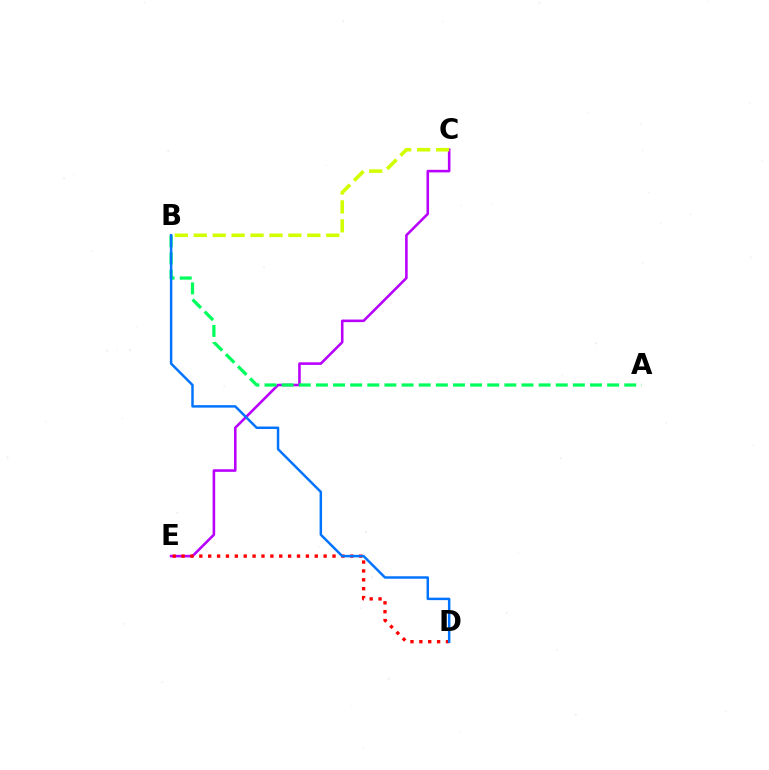{('C', 'E'): [{'color': '#b900ff', 'line_style': 'solid', 'thickness': 1.86}], ('B', 'C'): [{'color': '#d1ff00', 'line_style': 'dashed', 'thickness': 2.57}], ('A', 'B'): [{'color': '#00ff5c', 'line_style': 'dashed', 'thickness': 2.33}], ('D', 'E'): [{'color': '#ff0000', 'line_style': 'dotted', 'thickness': 2.41}], ('B', 'D'): [{'color': '#0074ff', 'line_style': 'solid', 'thickness': 1.78}]}